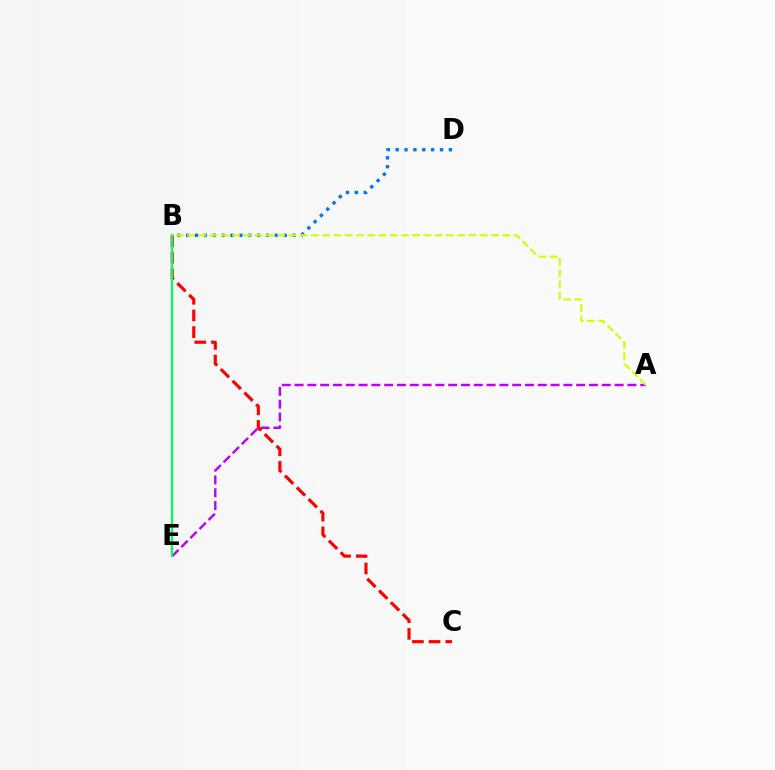{('A', 'E'): [{'color': '#b900ff', 'line_style': 'dashed', 'thickness': 1.74}], ('B', 'C'): [{'color': '#ff0000', 'line_style': 'dashed', 'thickness': 2.26}], ('B', 'D'): [{'color': '#0074ff', 'line_style': 'dotted', 'thickness': 2.41}], ('B', 'E'): [{'color': '#00ff5c', 'line_style': 'solid', 'thickness': 1.61}], ('A', 'B'): [{'color': '#d1ff00', 'line_style': 'dashed', 'thickness': 1.53}]}